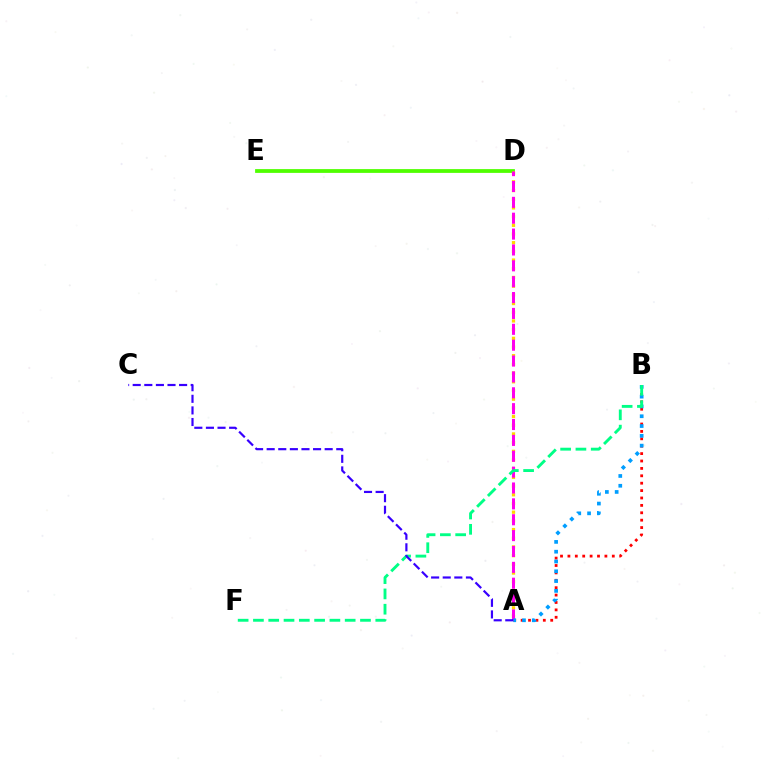{('A', 'B'): [{'color': '#ff0000', 'line_style': 'dotted', 'thickness': 2.01}, {'color': '#009eff', 'line_style': 'dotted', 'thickness': 2.66}], ('D', 'E'): [{'color': '#4fff00', 'line_style': 'solid', 'thickness': 2.72}], ('A', 'D'): [{'color': '#ffd500', 'line_style': 'dotted', 'thickness': 2.36}, {'color': '#ff00ed', 'line_style': 'dashed', 'thickness': 2.16}], ('B', 'F'): [{'color': '#00ff86', 'line_style': 'dashed', 'thickness': 2.08}], ('A', 'C'): [{'color': '#3700ff', 'line_style': 'dashed', 'thickness': 1.58}]}